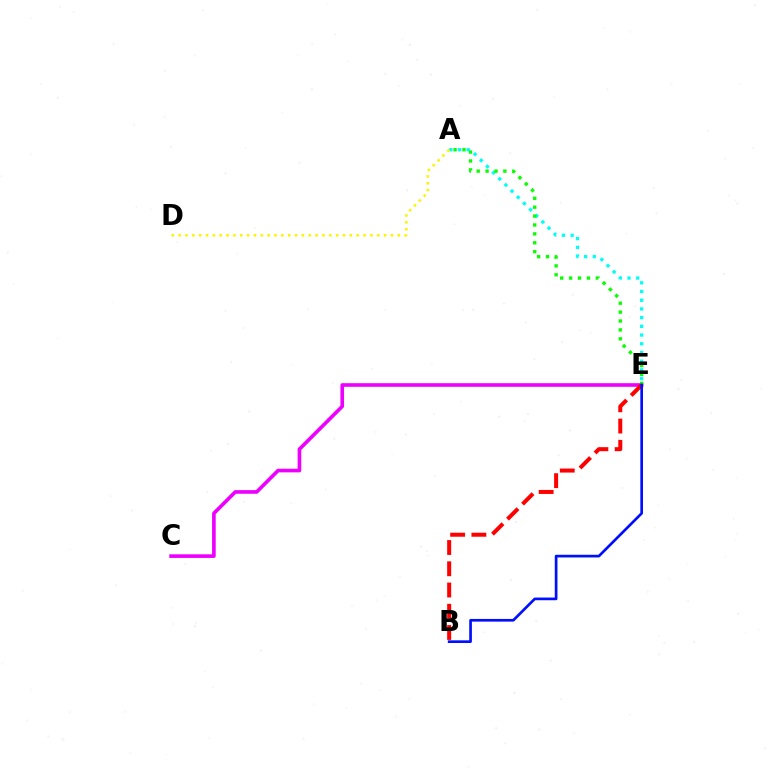{('A', 'E'): [{'color': '#00fff6', 'line_style': 'dotted', 'thickness': 2.37}, {'color': '#08ff00', 'line_style': 'dotted', 'thickness': 2.42}], ('C', 'E'): [{'color': '#ee00ff', 'line_style': 'solid', 'thickness': 2.62}], ('A', 'D'): [{'color': '#fcf500', 'line_style': 'dotted', 'thickness': 1.86}], ('B', 'E'): [{'color': '#ff0000', 'line_style': 'dashed', 'thickness': 2.89}, {'color': '#0010ff', 'line_style': 'solid', 'thickness': 1.93}]}